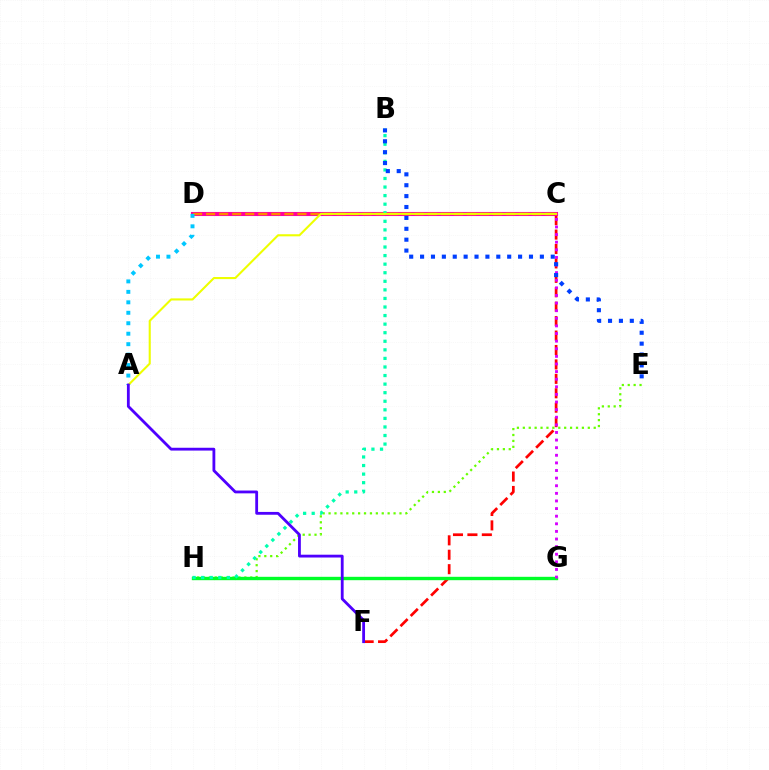{('C', 'F'): [{'color': '#ff0000', 'line_style': 'dashed', 'thickness': 1.96}], ('E', 'H'): [{'color': '#66ff00', 'line_style': 'dotted', 'thickness': 1.61}], ('C', 'D'): [{'color': '#ff00a0', 'line_style': 'solid', 'thickness': 2.94}, {'color': '#ff8800', 'line_style': 'dashed', 'thickness': 1.77}], ('G', 'H'): [{'color': '#00ff27', 'line_style': 'solid', 'thickness': 2.43}], ('C', 'G'): [{'color': '#d600ff', 'line_style': 'dotted', 'thickness': 2.07}], ('B', 'H'): [{'color': '#00ffaf', 'line_style': 'dotted', 'thickness': 2.33}], ('A', 'D'): [{'color': '#00c7ff', 'line_style': 'dotted', 'thickness': 2.84}], ('B', 'E'): [{'color': '#003fff', 'line_style': 'dotted', 'thickness': 2.96}], ('A', 'C'): [{'color': '#eeff00', 'line_style': 'solid', 'thickness': 1.51}], ('A', 'F'): [{'color': '#4f00ff', 'line_style': 'solid', 'thickness': 2.03}]}